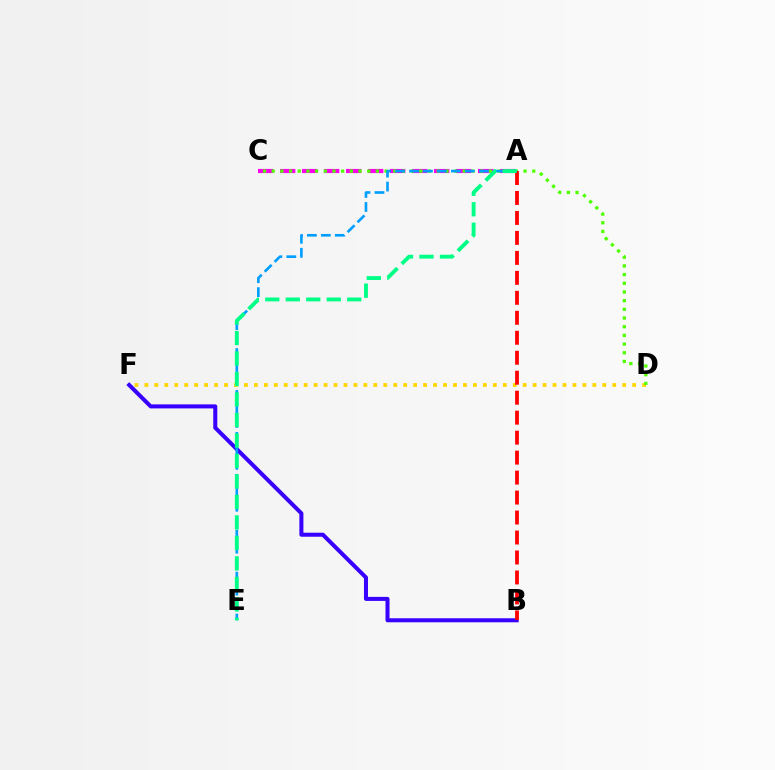{('B', 'F'): [{'color': '#3700ff', 'line_style': 'solid', 'thickness': 2.9}], ('A', 'C'): [{'color': '#ff00ed', 'line_style': 'dashed', 'thickness': 2.99}], ('D', 'F'): [{'color': '#ffd500', 'line_style': 'dotted', 'thickness': 2.7}], ('C', 'D'): [{'color': '#4fff00', 'line_style': 'dotted', 'thickness': 2.36}], ('A', 'B'): [{'color': '#ff0000', 'line_style': 'dashed', 'thickness': 2.71}], ('A', 'E'): [{'color': '#009eff', 'line_style': 'dashed', 'thickness': 1.9}, {'color': '#00ff86', 'line_style': 'dashed', 'thickness': 2.78}]}